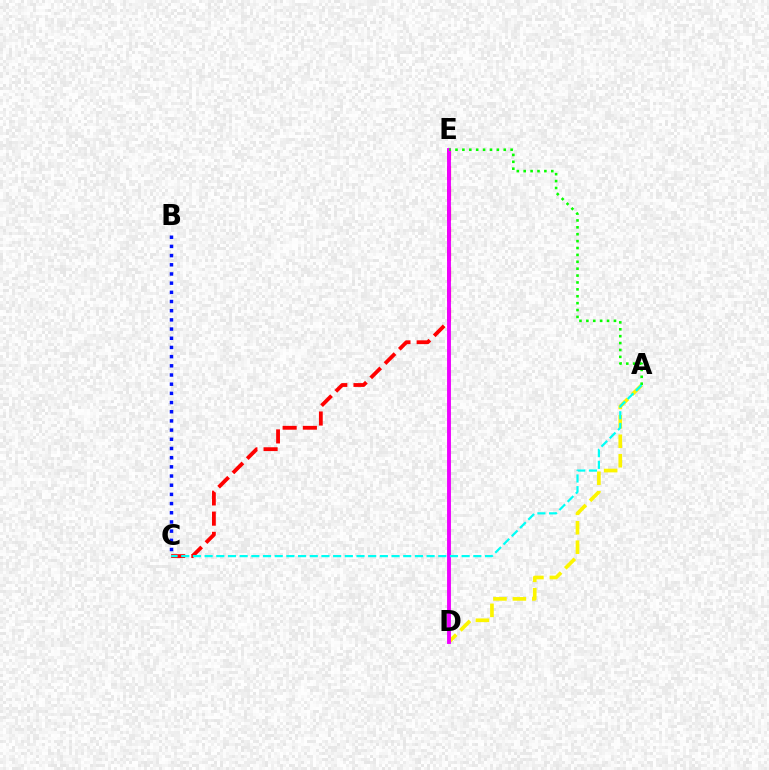{('B', 'C'): [{'color': '#0010ff', 'line_style': 'dotted', 'thickness': 2.5}], ('A', 'D'): [{'color': '#fcf500', 'line_style': 'dashed', 'thickness': 2.64}], ('C', 'E'): [{'color': '#ff0000', 'line_style': 'dashed', 'thickness': 2.75}], ('D', 'E'): [{'color': '#ee00ff', 'line_style': 'solid', 'thickness': 2.79}], ('A', 'E'): [{'color': '#08ff00', 'line_style': 'dotted', 'thickness': 1.87}], ('A', 'C'): [{'color': '#00fff6', 'line_style': 'dashed', 'thickness': 1.59}]}